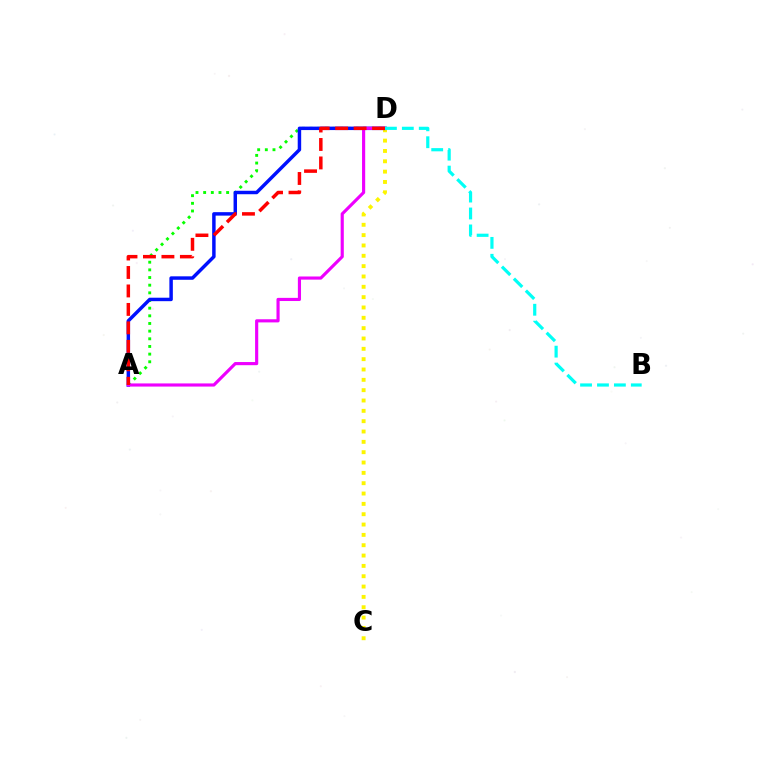{('C', 'D'): [{'color': '#fcf500', 'line_style': 'dotted', 'thickness': 2.81}], ('A', 'D'): [{'color': '#08ff00', 'line_style': 'dotted', 'thickness': 2.08}, {'color': '#0010ff', 'line_style': 'solid', 'thickness': 2.49}, {'color': '#ee00ff', 'line_style': 'solid', 'thickness': 2.27}, {'color': '#ff0000', 'line_style': 'dashed', 'thickness': 2.51}], ('B', 'D'): [{'color': '#00fff6', 'line_style': 'dashed', 'thickness': 2.3}]}